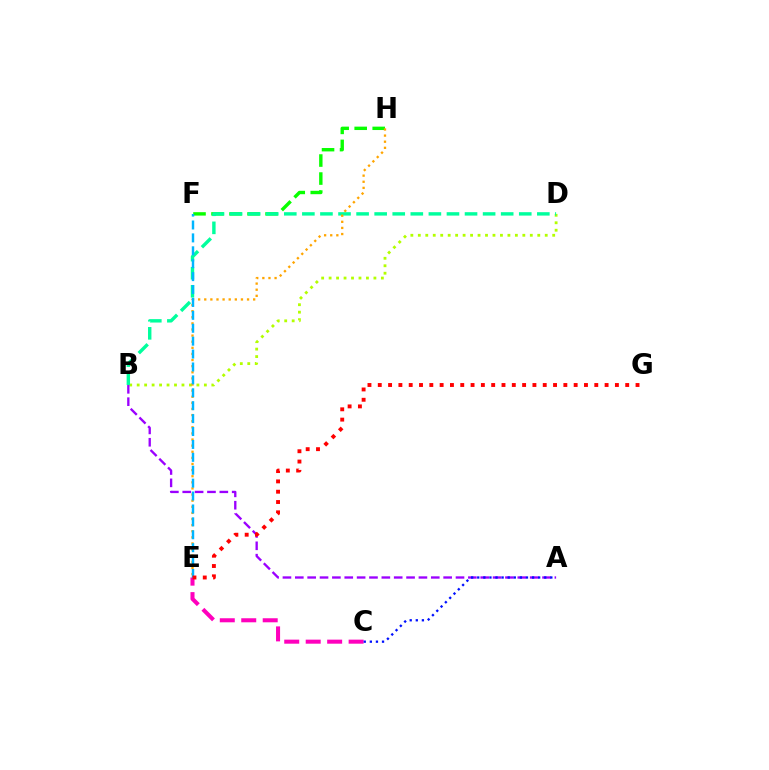{('F', 'H'): [{'color': '#08ff00', 'line_style': 'dashed', 'thickness': 2.45}], ('B', 'D'): [{'color': '#b3ff00', 'line_style': 'dotted', 'thickness': 2.03}, {'color': '#00ff9d', 'line_style': 'dashed', 'thickness': 2.46}], ('E', 'H'): [{'color': '#ffa500', 'line_style': 'dotted', 'thickness': 1.66}], ('C', 'E'): [{'color': '#ff00bd', 'line_style': 'dashed', 'thickness': 2.92}], ('E', 'F'): [{'color': '#00b5ff', 'line_style': 'dashed', 'thickness': 1.75}], ('A', 'B'): [{'color': '#9b00ff', 'line_style': 'dashed', 'thickness': 1.68}], ('A', 'C'): [{'color': '#0010ff', 'line_style': 'dotted', 'thickness': 1.65}], ('E', 'G'): [{'color': '#ff0000', 'line_style': 'dotted', 'thickness': 2.8}]}